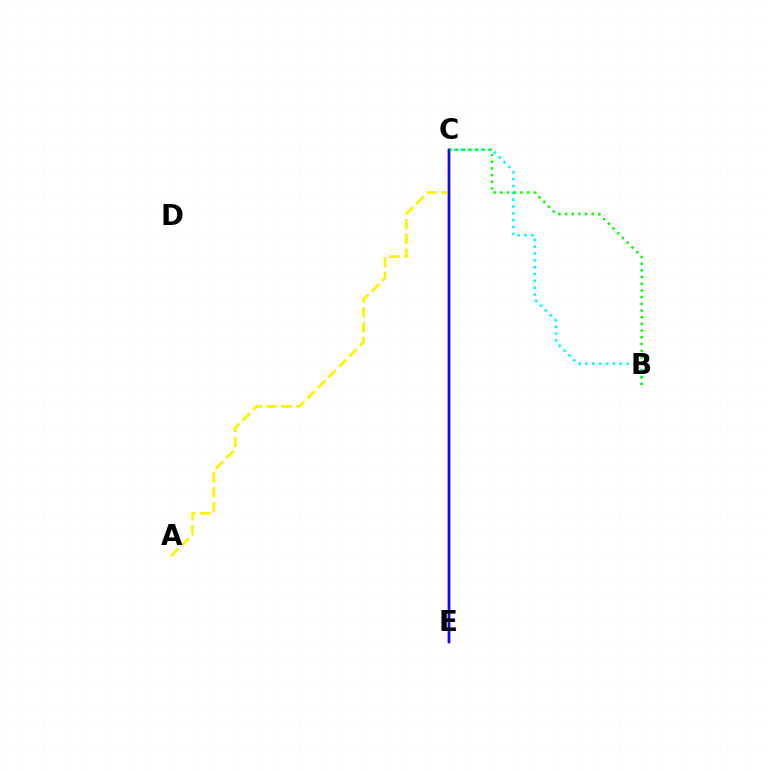{('C', 'E'): [{'color': '#ee00ff', 'line_style': 'solid', 'thickness': 1.68}, {'color': '#ff0000', 'line_style': 'solid', 'thickness': 1.67}, {'color': '#0010ff', 'line_style': 'solid', 'thickness': 1.72}], ('B', 'C'): [{'color': '#00fff6', 'line_style': 'dotted', 'thickness': 1.86}, {'color': '#08ff00', 'line_style': 'dotted', 'thickness': 1.82}], ('A', 'C'): [{'color': '#fcf500', 'line_style': 'dashed', 'thickness': 2.01}]}